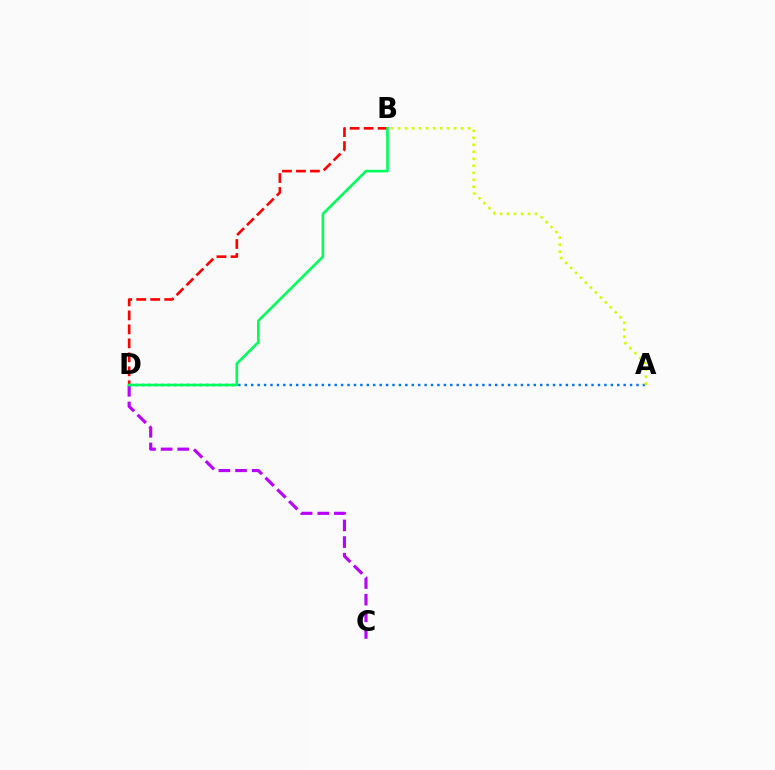{('A', 'D'): [{'color': '#0074ff', 'line_style': 'dotted', 'thickness': 1.74}], ('C', 'D'): [{'color': '#b900ff', 'line_style': 'dashed', 'thickness': 2.26}], ('B', 'D'): [{'color': '#ff0000', 'line_style': 'dashed', 'thickness': 1.9}, {'color': '#00ff5c', 'line_style': 'solid', 'thickness': 1.9}], ('A', 'B'): [{'color': '#d1ff00', 'line_style': 'dotted', 'thickness': 1.9}]}